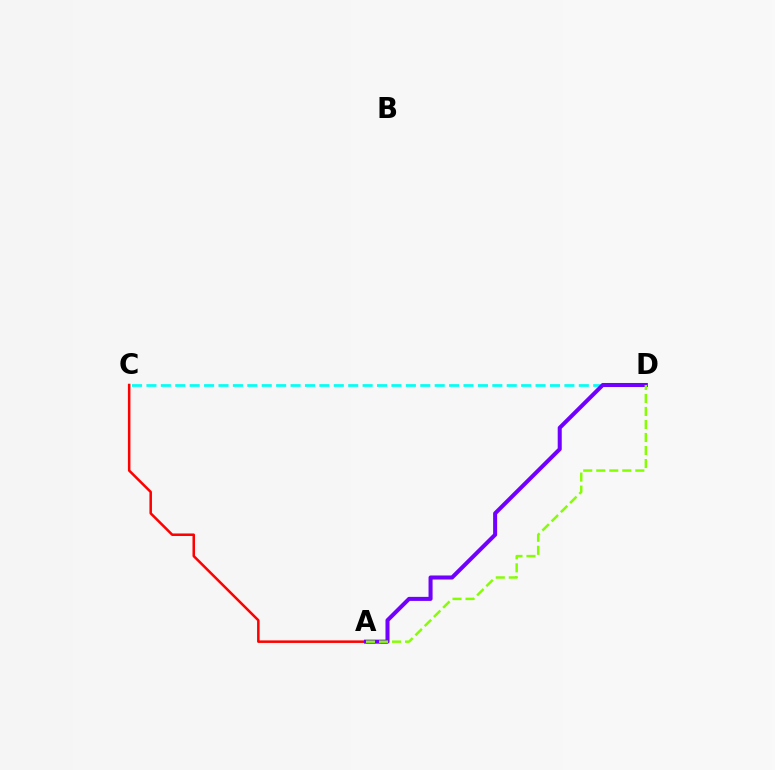{('C', 'D'): [{'color': '#00fff6', 'line_style': 'dashed', 'thickness': 1.96}], ('A', 'C'): [{'color': '#ff0000', 'line_style': 'solid', 'thickness': 1.82}], ('A', 'D'): [{'color': '#7200ff', 'line_style': 'solid', 'thickness': 2.91}, {'color': '#84ff00', 'line_style': 'dashed', 'thickness': 1.77}]}